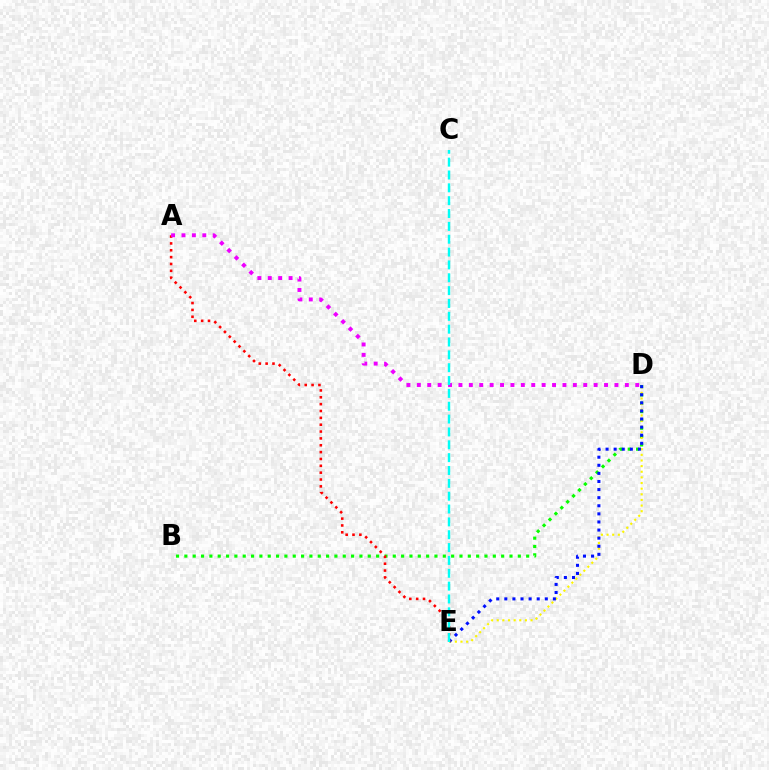{('B', 'D'): [{'color': '#08ff00', 'line_style': 'dotted', 'thickness': 2.27}], ('D', 'E'): [{'color': '#fcf500', 'line_style': 'dotted', 'thickness': 1.53}, {'color': '#0010ff', 'line_style': 'dotted', 'thickness': 2.2}], ('A', 'E'): [{'color': '#ff0000', 'line_style': 'dotted', 'thickness': 1.86}], ('A', 'D'): [{'color': '#ee00ff', 'line_style': 'dotted', 'thickness': 2.83}], ('C', 'E'): [{'color': '#00fff6', 'line_style': 'dashed', 'thickness': 1.75}]}